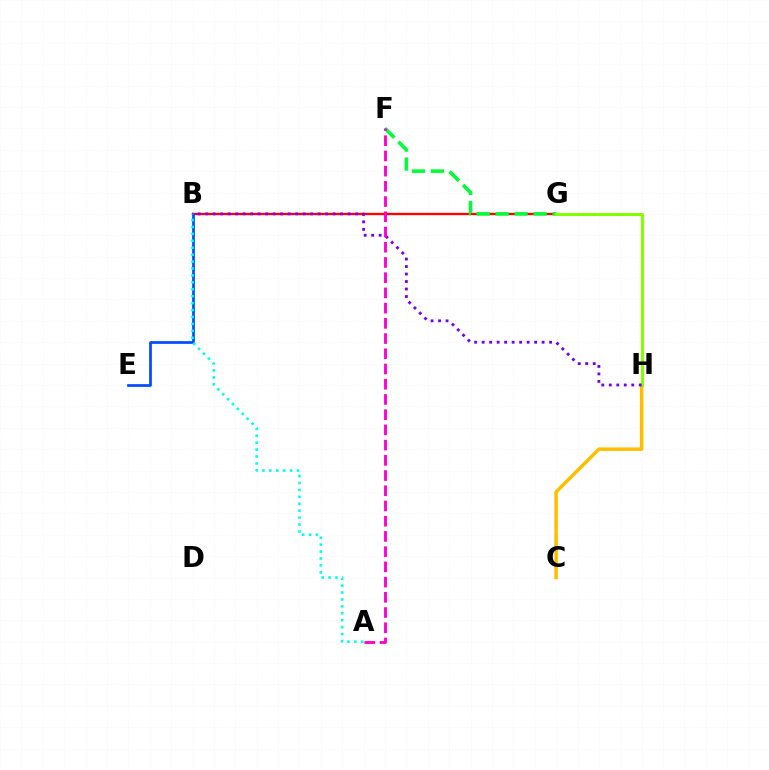{('B', 'G'): [{'color': '#ff0000', 'line_style': 'solid', 'thickness': 1.7}], ('B', 'E'): [{'color': '#004bff', 'line_style': 'solid', 'thickness': 1.95}], ('C', 'H'): [{'color': '#ffbd00', 'line_style': 'solid', 'thickness': 2.49}], ('F', 'G'): [{'color': '#00ff39', 'line_style': 'dashed', 'thickness': 2.58}], ('G', 'H'): [{'color': '#84ff00', 'line_style': 'solid', 'thickness': 2.16}], ('B', 'H'): [{'color': '#7200ff', 'line_style': 'dotted', 'thickness': 2.04}], ('A', 'B'): [{'color': '#00fff6', 'line_style': 'dotted', 'thickness': 1.88}], ('A', 'F'): [{'color': '#ff00cf', 'line_style': 'dashed', 'thickness': 2.07}]}